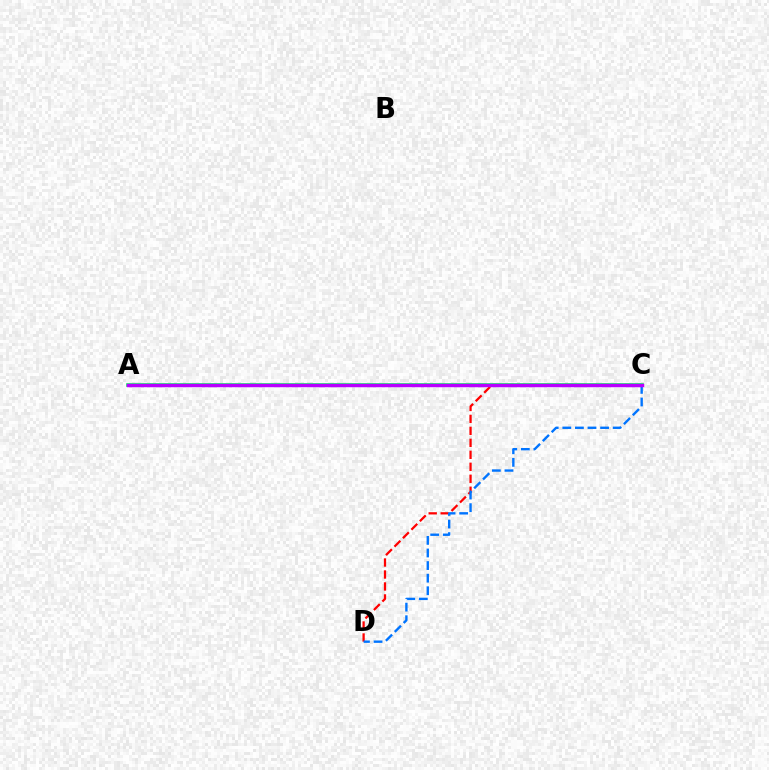{('A', 'C'): [{'color': '#d1ff00', 'line_style': 'dotted', 'thickness': 1.86}, {'color': '#00ff5c', 'line_style': 'solid', 'thickness': 2.59}, {'color': '#b900ff', 'line_style': 'solid', 'thickness': 2.49}], ('C', 'D'): [{'color': '#ff0000', 'line_style': 'dashed', 'thickness': 1.63}, {'color': '#0074ff', 'line_style': 'dashed', 'thickness': 1.71}]}